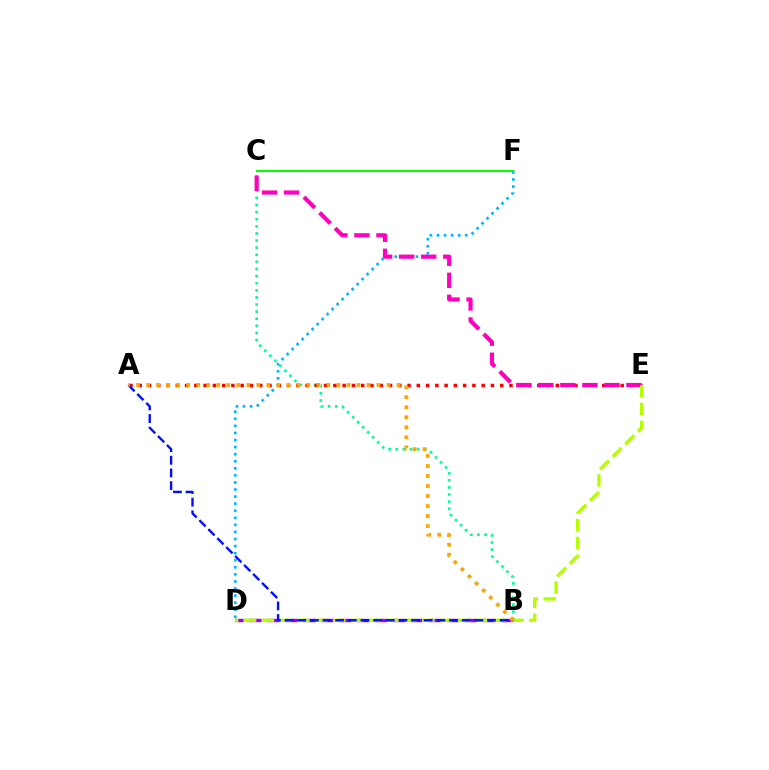{('B', 'C'): [{'color': '#00ff9d', 'line_style': 'dotted', 'thickness': 1.93}], ('D', 'F'): [{'color': '#00b5ff', 'line_style': 'dotted', 'thickness': 1.92}], ('A', 'E'): [{'color': '#ff0000', 'line_style': 'dotted', 'thickness': 2.52}], ('C', 'F'): [{'color': '#08ff00', 'line_style': 'solid', 'thickness': 1.54}], ('B', 'D'): [{'color': '#9b00ff', 'line_style': 'dashed', 'thickness': 2.44}], ('C', 'E'): [{'color': '#ff00bd', 'line_style': 'dashed', 'thickness': 2.99}], ('D', 'E'): [{'color': '#b3ff00', 'line_style': 'dashed', 'thickness': 2.42}], ('A', 'B'): [{'color': '#0010ff', 'line_style': 'dashed', 'thickness': 1.72}, {'color': '#ffa500', 'line_style': 'dotted', 'thickness': 2.72}]}